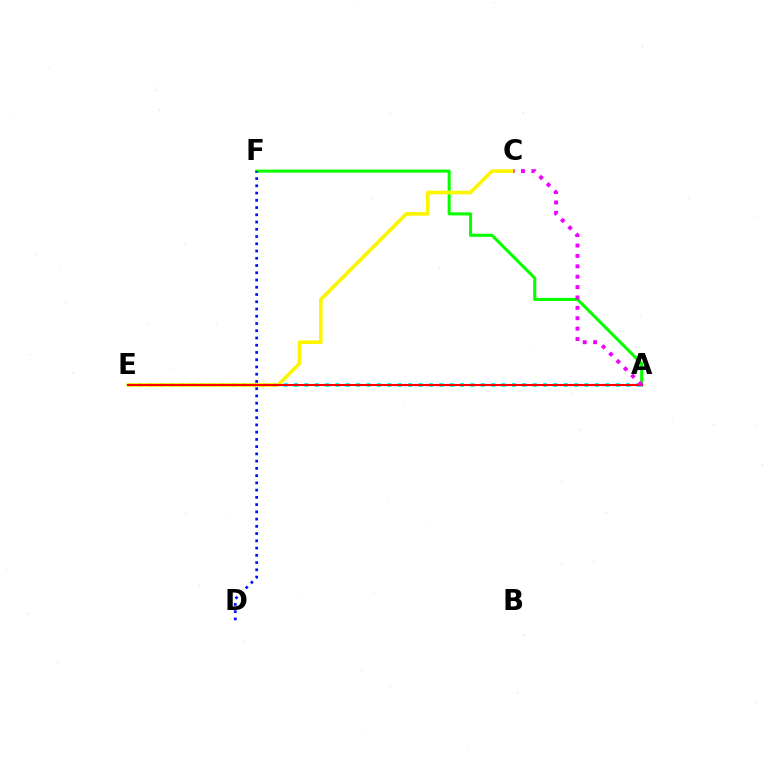{('A', 'F'): [{'color': '#08ff00', 'line_style': 'solid', 'thickness': 2.2}], ('A', 'E'): [{'color': '#00fff6', 'line_style': 'dotted', 'thickness': 2.82}, {'color': '#ff0000', 'line_style': 'solid', 'thickness': 1.5}], ('D', 'F'): [{'color': '#0010ff', 'line_style': 'dotted', 'thickness': 1.97}], ('C', 'E'): [{'color': '#fcf500', 'line_style': 'solid', 'thickness': 2.62}], ('A', 'C'): [{'color': '#ee00ff', 'line_style': 'dotted', 'thickness': 2.82}]}